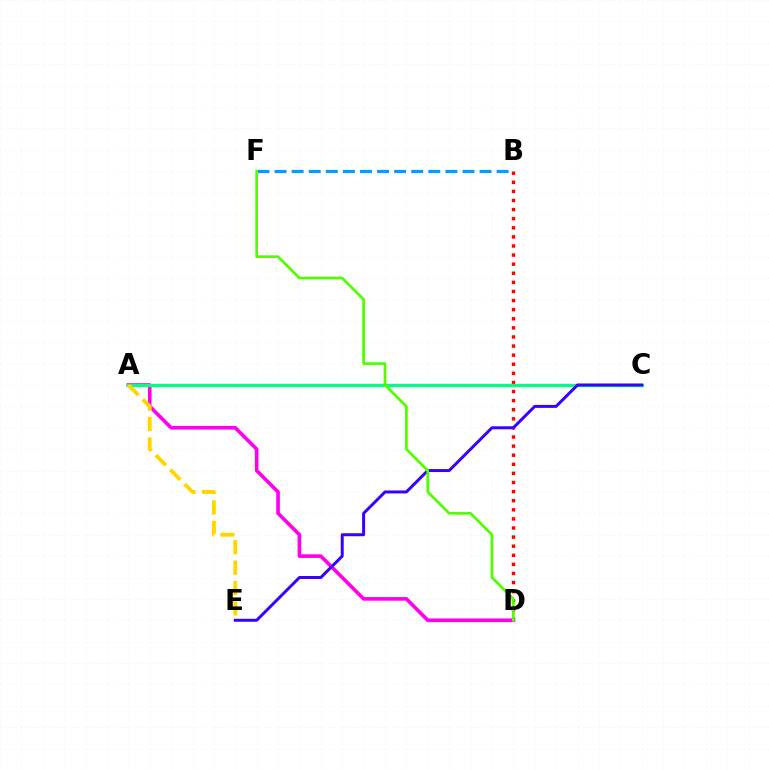{('B', 'D'): [{'color': '#ff0000', 'line_style': 'dotted', 'thickness': 2.47}], ('A', 'D'): [{'color': '#ff00ed', 'line_style': 'solid', 'thickness': 2.61}], ('A', 'C'): [{'color': '#00ff86', 'line_style': 'solid', 'thickness': 2.41}], ('B', 'F'): [{'color': '#009eff', 'line_style': 'dashed', 'thickness': 2.32}], ('A', 'E'): [{'color': '#ffd500', 'line_style': 'dashed', 'thickness': 2.77}], ('C', 'E'): [{'color': '#3700ff', 'line_style': 'solid', 'thickness': 2.14}], ('D', 'F'): [{'color': '#4fff00', 'line_style': 'solid', 'thickness': 1.96}]}